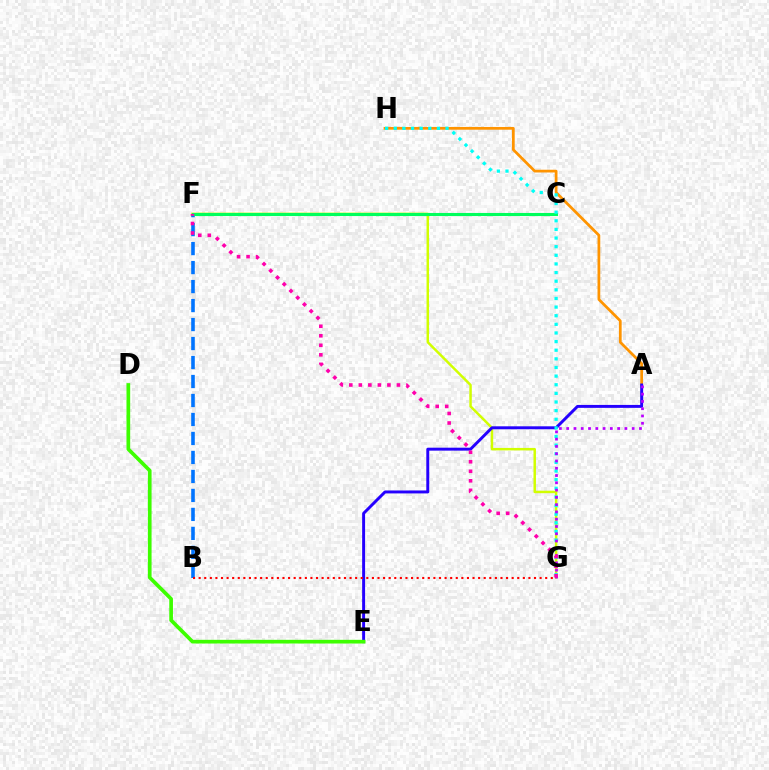{('A', 'H'): [{'color': '#ff9400', 'line_style': 'solid', 'thickness': 1.97}], ('F', 'G'): [{'color': '#d1ff00', 'line_style': 'solid', 'thickness': 1.79}, {'color': '#ff00ac', 'line_style': 'dotted', 'thickness': 2.59}], ('B', 'F'): [{'color': '#0074ff', 'line_style': 'dashed', 'thickness': 2.58}], ('A', 'E'): [{'color': '#2500ff', 'line_style': 'solid', 'thickness': 2.12}], ('C', 'F'): [{'color': '#00ff5c', 'line_style': 'solid', 'thickness': 2.22}], ('G', 'H'): [{'color': '#00fff6', 'line_style': 'dotted', 'thickness': 2.34}], ('A', 'G'): [{'color': '#b900ff', 'line_style': 'dotted', 'thickness': 1.98}], ('D', 'E'): [{'color': '#3dff00', 'line_style': 'solid', 'thickness': 2.66}], ('B', 'G'): [{'color': '#ff0000', 'line_style': 'dotted', 'thickness': 1.52}]}